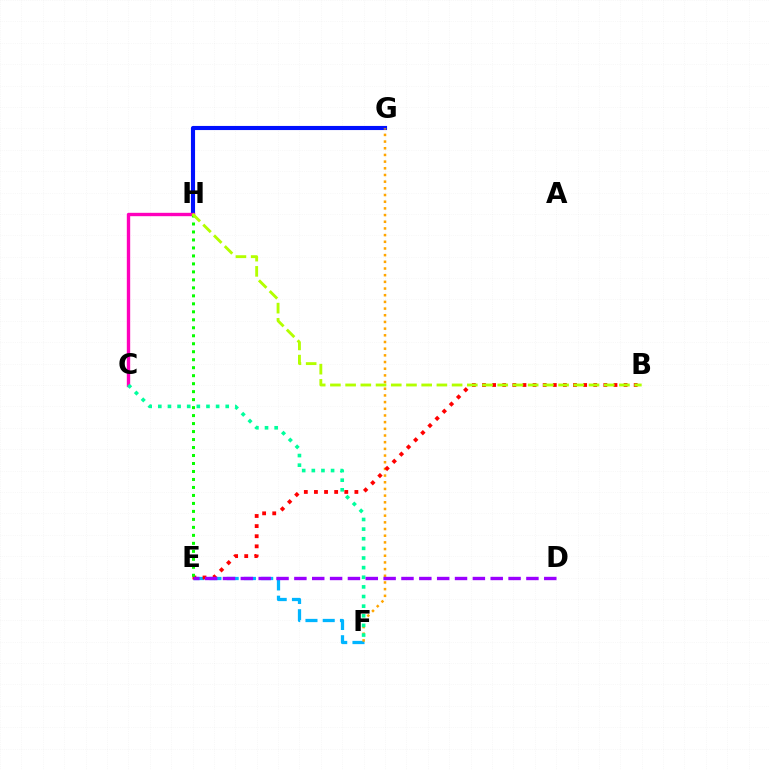{('E', 'F'): [{'color': '#00b5ff', 'line_style': 'dashed', 'thickness': 2.34}], ('G', 'H'): [{'color': '#0010ff', 'line_style': 'solid', 'thickness': 2.96}], ('F', 'G'): [{'color': '#ffa500', 'line_style': 'dotted', 'thickness': 1.81}], ('B', 'E'): [{'color': '#ff0000', 'line_style': 'dotted', 'thickness': 2.75}], ('C', 'H'): [{'color': '#ff00bd', 'line_style': 'solid', 'thickness': 2.43}], ('C', 'F'): [{'color': '#00ff9d', 'line_style': 'dotted', 'thickness': 2.62}], ('D', 'E'): [{'color': '#9b00ff', 'line_style': 'dashed', 'thickness': 2.42}], ('E', 'H'): [{'color': '#08ff00', 'line_style': 'dotted', 'thickness': 2.17}], ('B', 'H'): [{'color': '#b3ff00', 'line_style': 'dashed', 'thickness': 2.07}]}